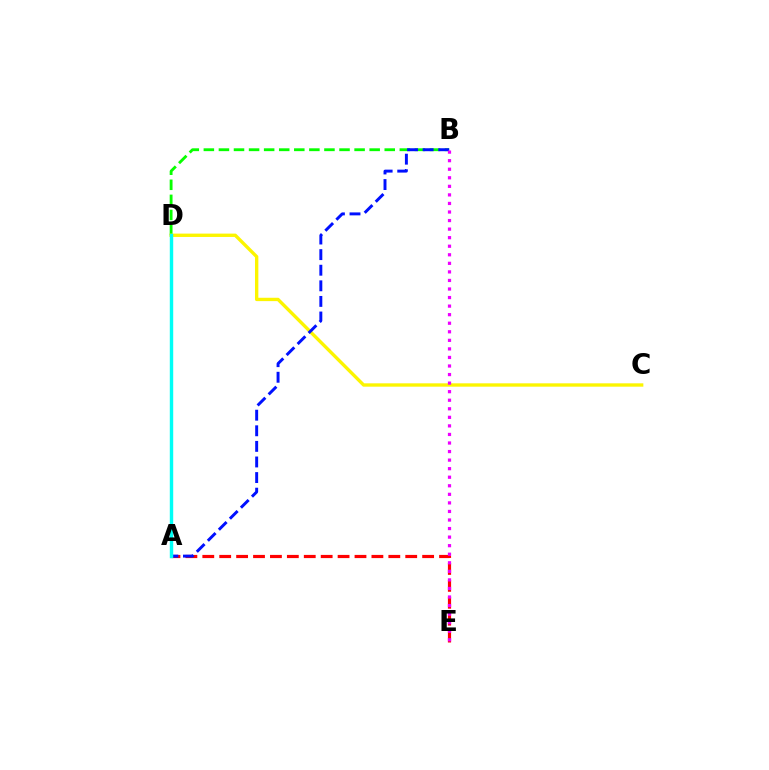{('B', 'D'): [{'color': '#08ff00', 'line_style': 'dashed', 'thickness': 2.05}], ('A', 'E'): [{'color': '#ff0000', 'line_style': 'dashed', 'thickness': 2.3}], ('C', 'D'): [{'color': '#fcf500', 'line_style': 'solid', 'thickness': 2.41}], ('A', 'B'): [{'color': '#0010ff', 'line_style': 'dashed', 'thickness': 2.12}], ('A', 'D'): [{'color': '#00fff6', 'line_style': 'solid', 'thickness': 2.46}], ('B', 'E'): [{'color': '#ee00ff', 'line_style': 'dotted', 'thickness': 2.32}]}